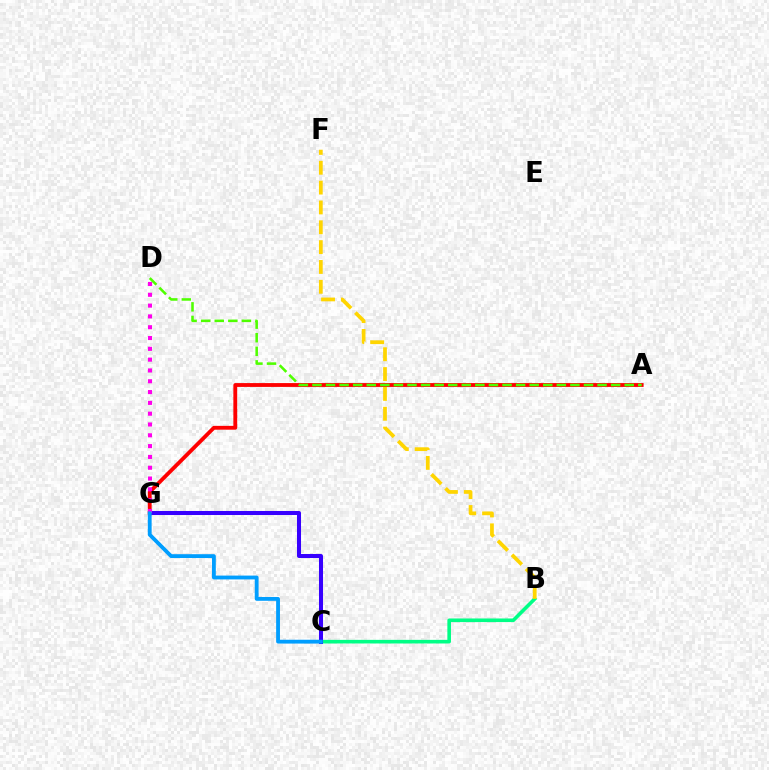{('B', 'C'): [{'color': '#00ff86', 'line_style': 'solid', 'thickness': 2.6}], ('A', 'G'): [{'color': '#ff0000', 'line_style': 'solid', 'thickness': 2.76}], ('A', 'D'): [{'color': '#4fff00', 'line_style': 'dashed', 'thickness': 1.84}], ('B', 'F'): [{'color': '#ffd500', 'line_style': 'dashed', 'thickness': 2.7}], ('C', 'G'): [{'color': '#3700ff', 'line_style': 'solid', 'thickness': 2.9}, {'color': '#009eff', 'line_style': 'solid', 'thickness': 2.76}], ('D', 'G'): [{'color': '#ff00ed', 'line_style': 'dotted', 'thickness': 2.94}]}